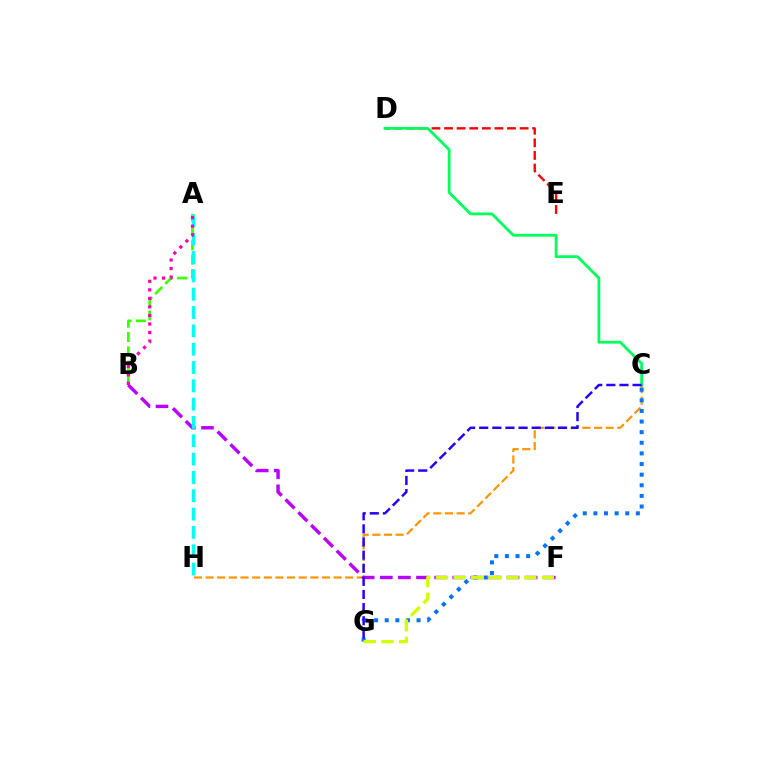{('C', 'H'): [{'color': '#ff9400', 'line_style': 'dashed', 'thickness': 1.58}], ('B', 'F'): [{'color': '#b900ff', 'line_style': 'dashed', 'thickness': 2.46}], ('C', 'G'): [{'color': '#0074ff', 'line_style': 'dotted', 'thickness': 2.89}, {'color': '#2500ff', 'line_style': 'dashed', 'thickness': 1.78}], ('A', 'B'): [{'color': '#3dff00', 'line_style': 'dashed', 'thickness': 1.95}, {'color': '#ff00ac', 'line_style': 'dotted', 'thickness': 2.32}], ('A', 'H'): [{'color': '#00fff6', 'line_style': 'dashed', 'thickness': 2.49}], ('D', 'E'): [{'color': '#ff0000', 'line_style': 'dashed', 'thickness': 1.71}], ('F', 'G'): [{'color': '#d1ff00', 'line_style': 'dashed', 'thickness': 2.4}], ('C', 'D'): [{'color': '#00ff5c', 'line_style': 'solid', 'thickness': 2.01}]}